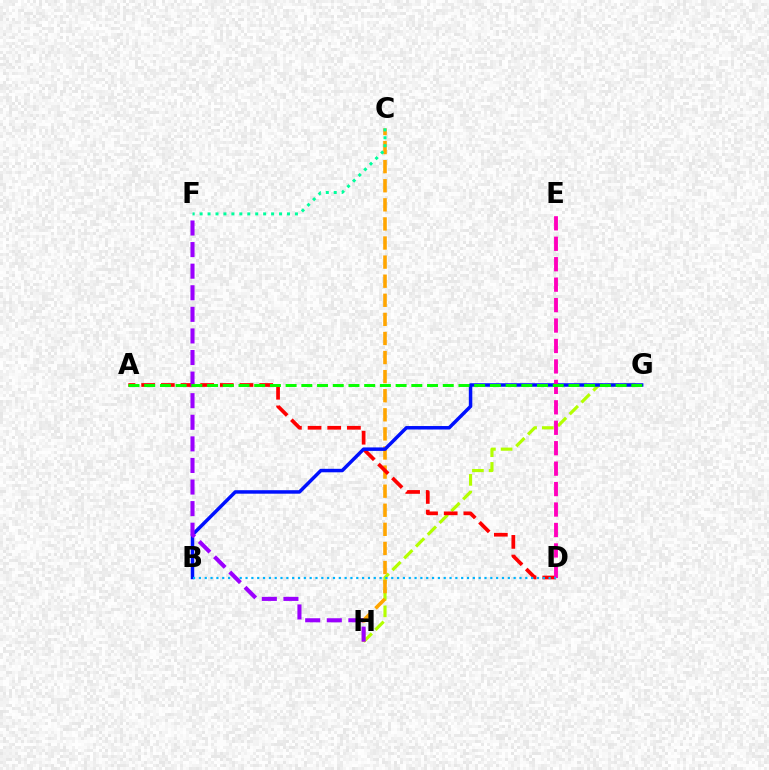{('G', 'H'): [{'color': '#b3ff00', 'line_style': 'dashed', 'thickness': 2.27}], ('C', 'H'): [{'color': '#ffa500', 'line_style': 'dashed', 'thickness': 2.59}], ('C', 'F'): [{'color': '#00ff9d', 'line_style': 'dotted', 'thickness': 2.16}], ('A', 'D'): [{'color': '#ff0000', 'line_style': 'dashed', 'thickness': 2.67}], ('B', 'G'): [{'color': '#0010ff', 'line_style': 'solid', 'thickness': 2.51}], ('D', 'E'): [{'color': '#ff00bd', 'line_style': 'dashed', 'thickness': 2.78}], ('B', 'D'): [{'color': '#00b5ff', 'line_style': 'dotted', 'thickness': 1.58}], ('F', 'H'): [{'color': '#9b00ff', 'line_style': 'dashed', 'thickness': 2.93}], ('A', 'G'): [{'color': '#08ff00', 'line_style': 'dashed', 'thickness': 2.13}]}